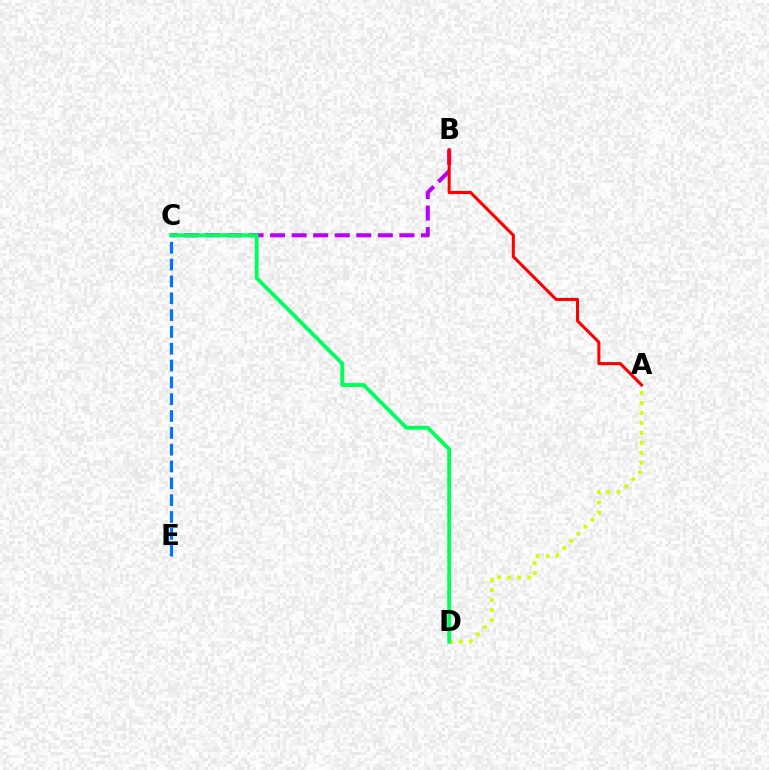{('C', 'E'): [{'color': '#0074ff', 'line_style': 'dashed', 'thickness': 2.29}], ('A', 'D'): [{'color': '#d1ff00', 'line_style': 'dotted', 'thickness': 2.71}], ('B', 'C'): [{'color': '#b900ff', 'line_style': 'dashed', 'thickness': 2.93}], ('A', 'B'): [{'color': '#ff0000', 'line_style': 'solid', 'thickness': 2.19}], ('C', 'D'): [{'color': '#00ff5c', 'line_style': 'solid', 'thickness': 2.77}]}